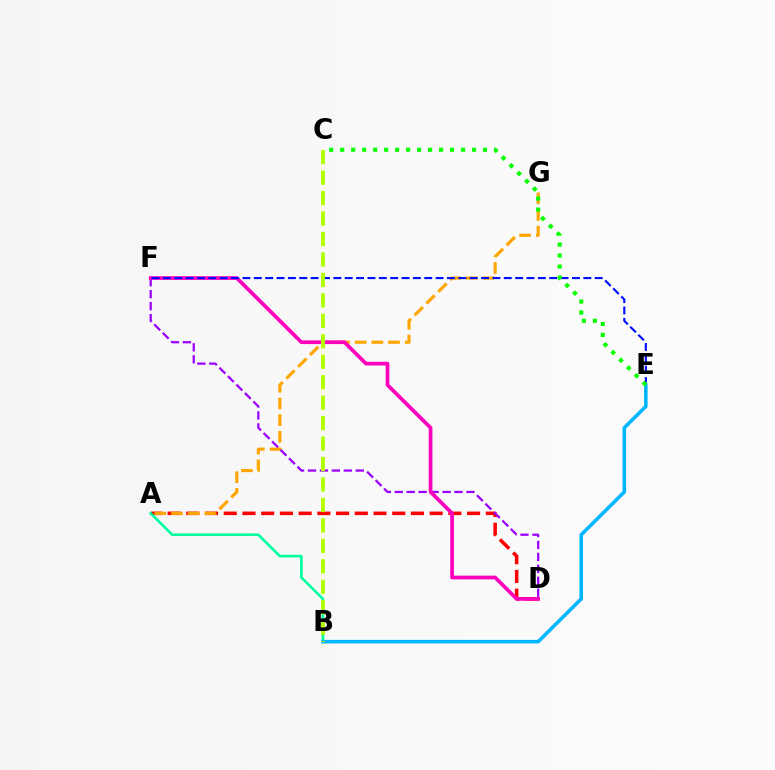{('A', 'D'): [{'color': '#ff0000', 'line_style': 'dashed', 'thickness': 2.54}], ('A', 'G'): [{'color': '#ffa500', 'line_style': 'dashed', 'thickness': 2.27}], ('D', 'F'): [{'color': '#9b00ff', 'line_style': 'dashed', 'thickness': 1.62}, {'color': '#ff00bd', 'line_style': 'solid', 'thickness': 2.67}], ('A', 'B'): [{'color': '#00ff9d', 'line_style': 'solid', 'thickness': 1.89}], ('E', 'F'): [{'color': '#0010ff', 'line_style': 'dashed', 'thickness': 1.54}], ('B', 'E'): [{'color': '#00b5ff', 'line_style': 'solid', 'thickness': 2.55}], ('C', 'E'): [{'color': '#08ff00', 'line_style': 'dotted', 'thickness': 2.98}], ('B', 'C'): [{'color': '#b3ff00', 'line_style': 'dashed', 'thickness': 2.78}]}